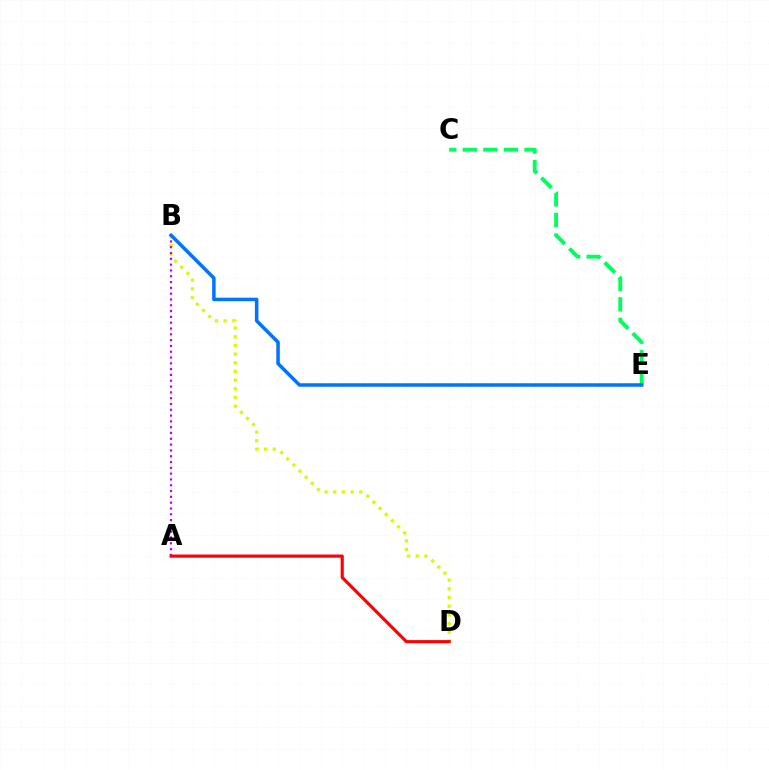{('B', 'D'): [{'color': '#d1ff00', 'line_style': 'dotted', 'thickness': 2.36}], ('C', 'E'): [{'color': '#00ff5c', 'line_style': 'dashed', 'thickness': 2.8}], ('A', 'B'): [{'color': '#b900ff', 'line_style': 'dotted', 'thickness': 1.58}], ('B', 'E'): [{'color': '#0074ff', 'line_style': 'solid', 'thickness': 2.53}], ('A', 'D'): [{'color': '#ff0000', 'line_style': 'solid', 'thickness': 2.26}]}